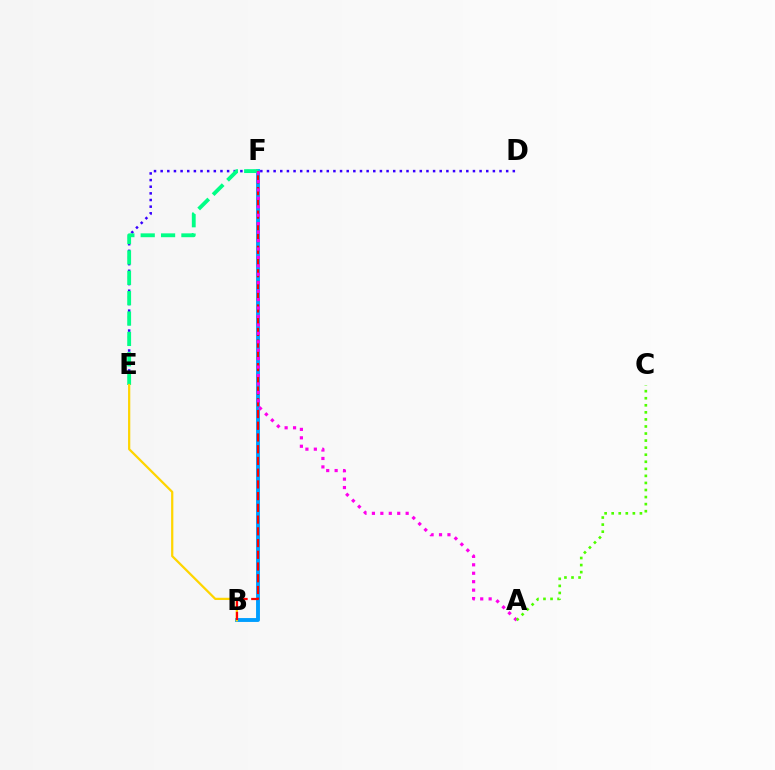{('D', 'E'): [{'color': '#3700ff', 'line_style': 'dotted', 'thickness': 1.81}], ('B', 'F'): [{'color': '#009eff', 'line_style': 'solid', 'thickness': 2.79}, {'color': '#ff0000', 'line_style': 'dashed', 'thickness': 1.59}], ('E', 'F'): [{'color': '#00ff86', 'line_style': 'dashed', 'thickness': 2.77}], ('B', 'E'): [{'color': '#ffd500', 'line_style': 'solid', 'thickness': 1.62}], ('A', 'F'): [{'color': '#ff00ed', 'line_style': 'dotted', 'thickness': 2.29}], ('A', 'C'): [{'color': '#4fff00', 'line_style': 'dotted', 'thickness': 1.92}]}